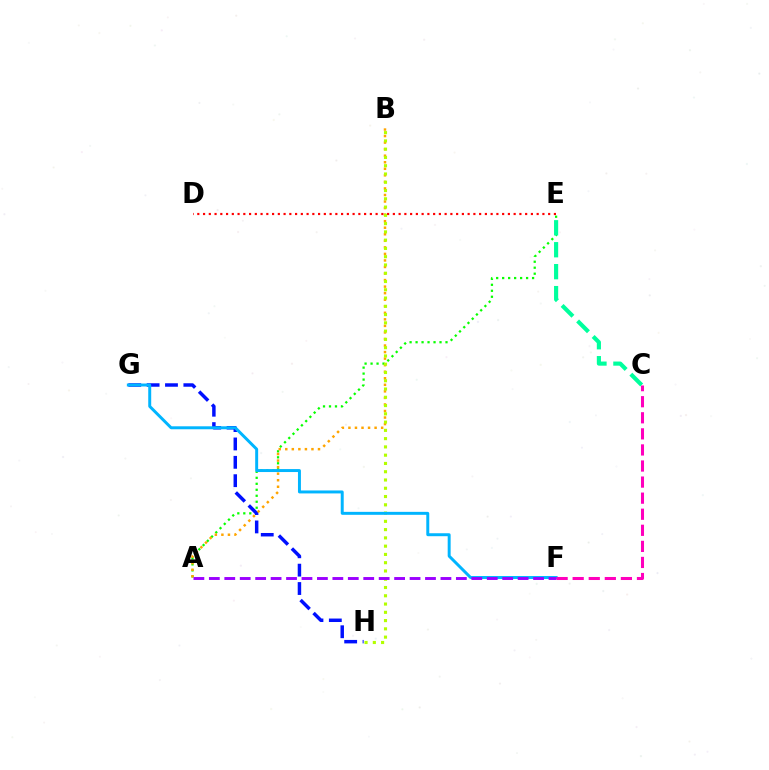{('A', 'E'): [{'color': '#08ff00', 'line_style': 'dotted', 'thickness': 1.63}], ('G', 'H'): [{'color': '#0010ff', 'line_style': 'dashed', 'thickness': 2.5}], ('A', 'B'): [{'color': '#ffa500', 'line_style': 'dotted', 'thickness': 1.78}], ('B', 'H'): [{'color': '#b3ff00', 'line_style': 'dotted', 'thickness': 2.25}], ('F', 'G'): [{'color': '#00b5ff', 'line_style': 'solid', 'thickness': 2.13}], ('C', 'E'): [{'color': '#00ff9d', 'line_style': 'dashed', 'thickness': 2.98}], ('A', 'F'): [{'color': '#9b00ff', 'line_style': 'dashed', 'thickness': 2.1}], ('C', 'F'): [{'color': '#ff00bd', 'line_style': 'dashed', 'thickness': 2.18}], ('D', 'E'): [{'color': '#ff0000', 'line_style': 'dotted', 'thickness': 1.56}]}